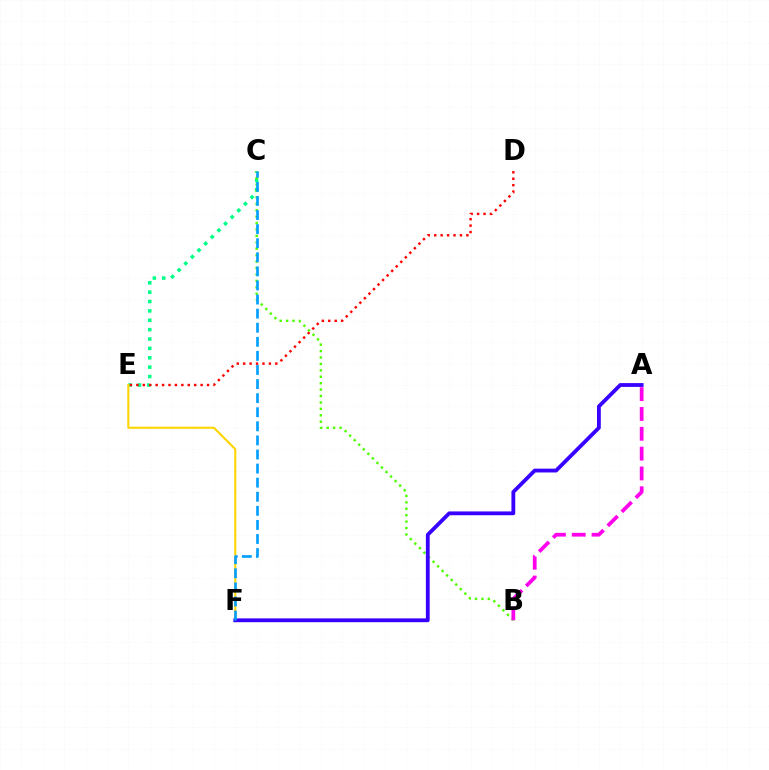{('C', 'E'): [{'color': '#00ff86', 'line_style': 'dotted', 'thickness': 2.55}], ('D', 'E'): [{'color': '#ff0000', 'line_style': 'dotted', 'thickness': 1.75}], ('E', 'F'): [{'color': '#ffd500', 'line_style': 'solid', 'thickness': 1.51}], ('B', 'C'): [{'color': '#4fff00', 'line_style': 'dotted', 'thickness': 1.75}], ('A', 'F'): [{'color': '#3700ff', 'line_style': 'solid', 'thickness': 2.74}], ('A', 'B'): [{'color': '#ff00ed', 'line_style': 'dashed', 'thickness': 2.69}], ('C', 'F'): [{'color': '#009eff', 'line_style': 'dashed', 'thickness': 1.91}]}